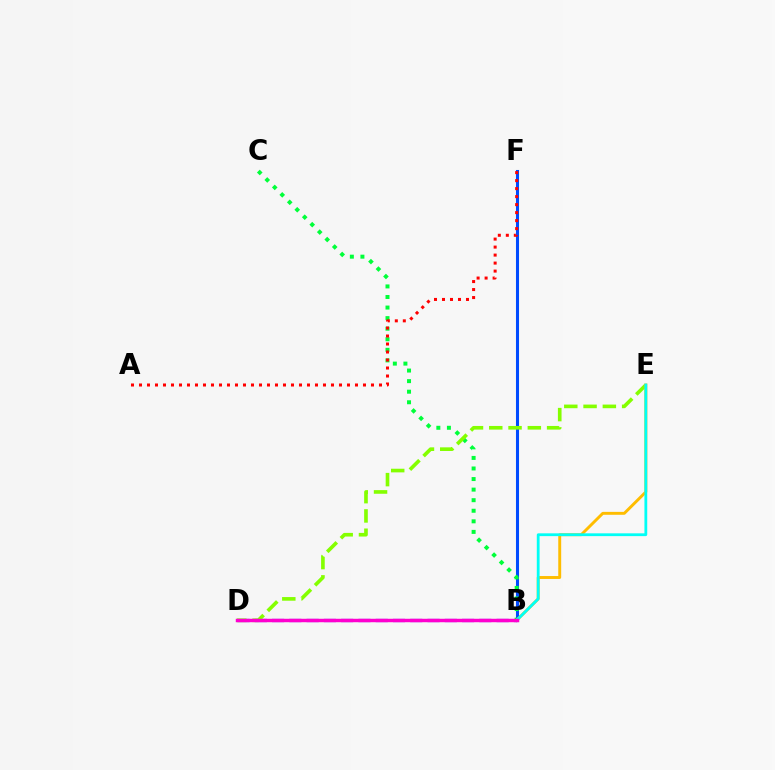{('B', 'F'): [{'color': '#004bff', 'line_style': 'solid', 'thickness': 2.2}], ('B', 'D'): [{'color': '#7200ff', 'line_style': 'dashed', 'thickness': 2.35}, {'color': '#ff00cf', 'line_style': 'solid', 'thickness': 2.48}], ('B', 'C'): [{'color': '#00ff39', 'line_style': 'dotted', 'thickness': 2.87}], ('A', 'F'): [{'color': '#ff0000', 'line_style': 'dotted', 'thickness': 2.17}], ('D', 'E'): [{'color': '#84ff00', 'line_style': 'dashed', 'thickness': 2.62}], ('B', 'E'): [{'color': '#ffbd00', 'line_style': 'solid', 'thickness': 2.1}, {'color': '#00fff6', 'line_style': 'solid', 'thickness': 2.01}]}